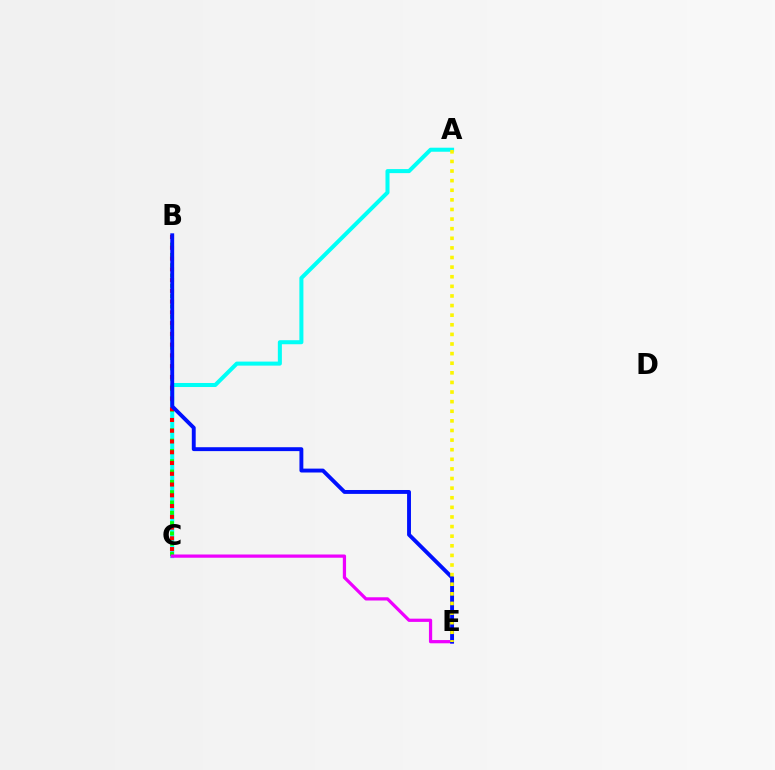{('A', 'C'): [{'color': '#00fff6', 'line_style': 'solid', 'thickness': 2.9}], ('B', 'C'): [{'color': '#08ff00', 'line_style': 'dotted', 'thickness': 2.8}, {'color': '#ff0000', 'line_style': 'dotted', 'thickness': 2.92}], ('C', 'E'): [{'color': '#ee00ff', 'line_style': 'solid', 'thickness': 2.33}], ('B', 'E'): [{'color': '#0010ff', 'line_style': 'solid', 'thickness': 2.8}], ('A', 'E'): [{'color': '#fcf500', 'line_style': 'dotted', 'thickness': 2.61}]}